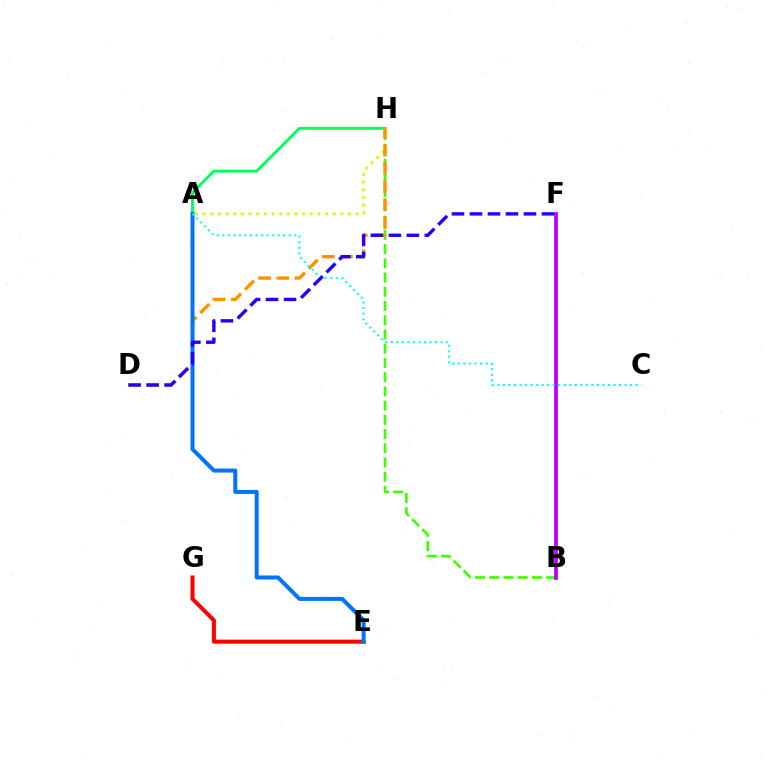{('A', 'H'): [{'color': '#00ff5c', 'line_style': 'solid', 'thickness': 2.08}, {'color': '#d1ff00', 'line_style': 'dotted', 'thickness': 2.08}], ('B', 'H'): [{'color': '#3dff00', 'line_style': 'dashed', 'thickness': 1.93}], ('E', 'G'): [{'color': '#ff0000', 'line_style': 'solid', 'thickness': 2.91}], ('B', 'F'): [{'color': '#ff00ac', 'line_style': 'solid', 'thickness': 1.54}, {'color': '#b900ff', 'line_style': 'solid', 'thickness': 2.71}], ('D', 'H'): [{'color': '#ff9400', 'line_style': 'dashed', 'thickness': 2.46}], ('A', 'E'): [{'color': '#0074ff', 'line_style': 'solid', 'thickness': 2.89}], ('A', 'C'): [{'color': '#00fff6', 'line_style': 'dotted', 'thickness': 1.5}], ('D', 'F'): [{'color': '#2500ff', 'line_style': 'dashed', 'thickness': 2.44}]}